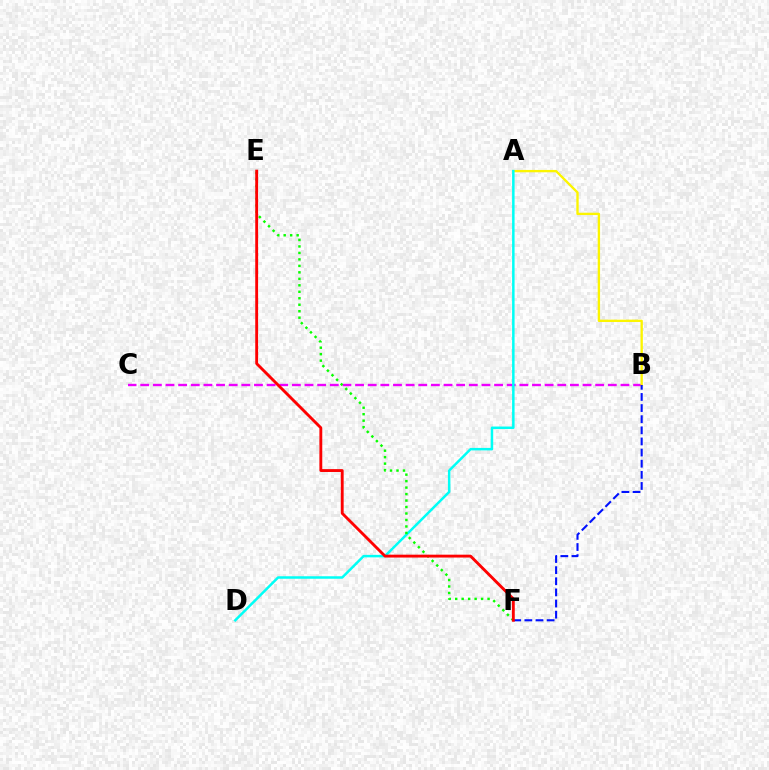{('B', 'C'): [{'color': '#ee00ff', 'line_style': 'dashed', 'thickness': 1.72}], ('A', 'B'): [{'color': '#fcf500', 'line_style': 'solid', 'thickness': 1.69}], ('A', 'D'): [{'color': '#00fff6', 'line_style': 'solid', 'thickness': 1.8}], ('E', 'F'): [{'color': '#08ff00', 'line_style': 'dotted', 'thickness': 1.76}, {'color': '#ff0000', 'line_style': 'solid', 'thickness': 2.06}], ('B', 'F'): [{'color': '#0010ff', 'line_style': 'dashed', 'thickness': 1.51}]}